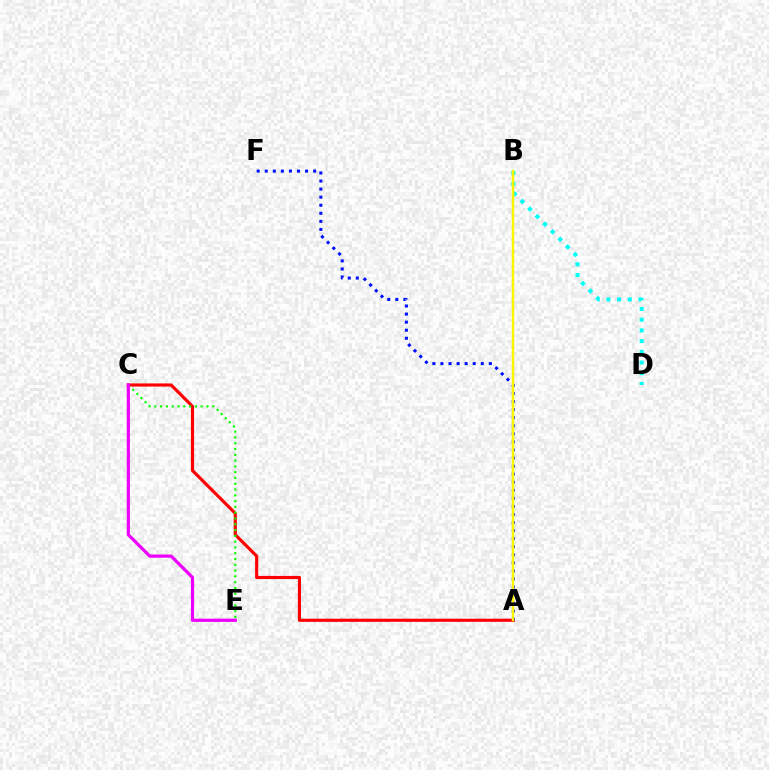{('A', 'C'): [{'color': '#ff0000', 'line_style': 'solid', 'thickness': 2.26}], ('A', 'F'): [{'color': '#0010ff', 'line_style': 'dotted', 'thickness': 2.19}], ('B', 'D'): [{'color': '#00fff6', 'line_style': 'dotted', 'thickness': 2.91}], ('C', 'E'): [{'color': '#08ff00', 'line_style': 'dotted', 'thickness': 1.57}, {'color': '#ee00ff', 'line_style': 'solid', 'thickness': 2.31}], ('A', 'B'): [{'color': '#fcf500', 'line_style': 'solid', 'thickness': 1.79}]}